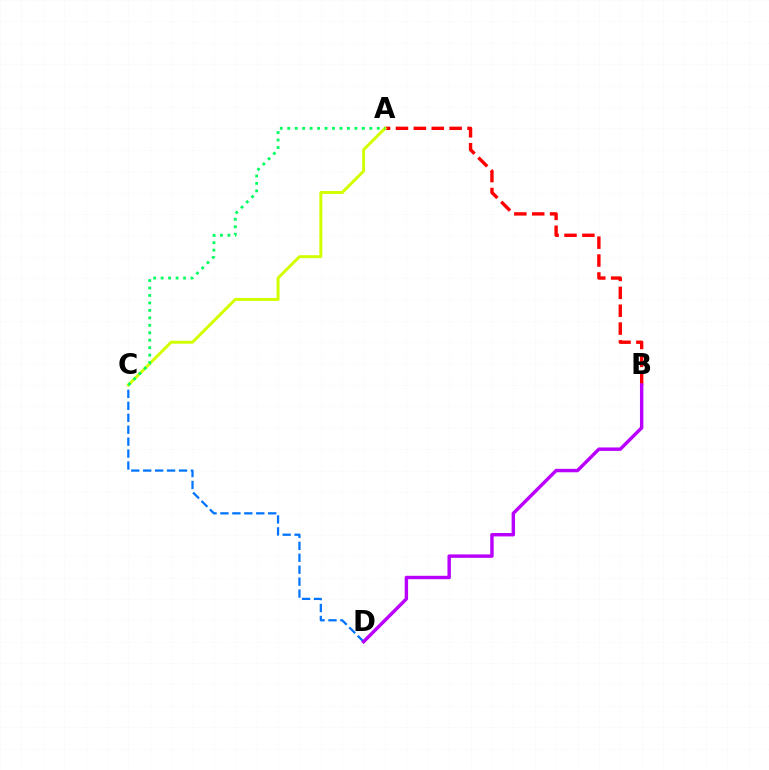{('A', 'B'): [{'color': '#ff0000', 'line_style': 'dashed', 'thickness': 2.43}], ('C', 'D'): [{'color': '#0074ff', 'line_style': 'dashed', 'thickness': 1.62}], ('A', 'C'): [{'color': '#d1ff00', 'line_style': 'solid', 'thickness': 2.14}, {'color': '#00ff5c', 'line_style': 'dotted', 'thickness': 2.03}], ('B', 'D'): [{'color': '#b900ff', 'line_style': 'solid', 'thickness': 2.46}]}